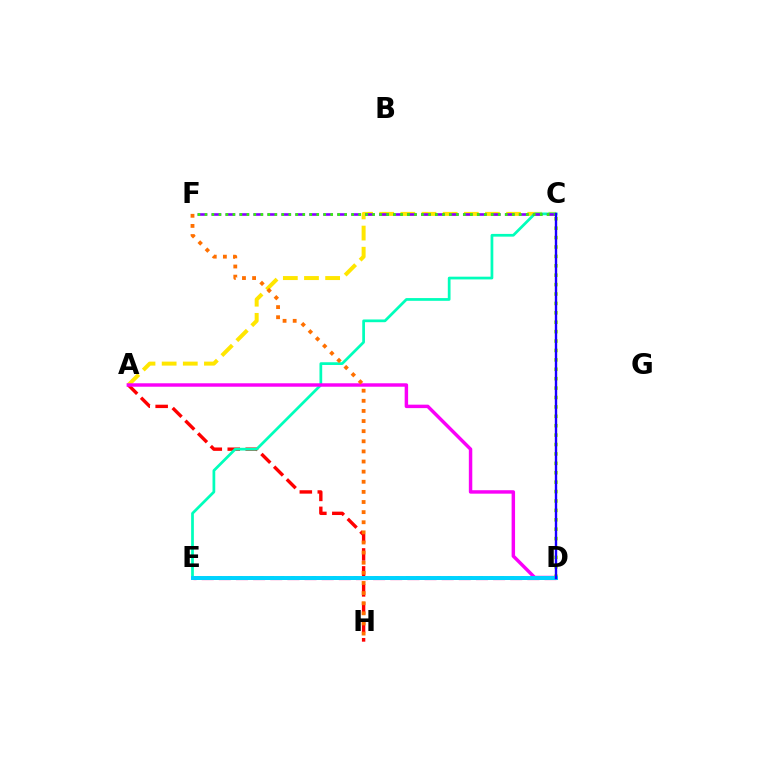{('D', 'E'): [{'color': '#005dff', 'line_style': 'solid', 'thickness': 1.94}, {'color': '#ff0088', 'line_style': 'dashed', 'thickness': 2.33}, {'color': '#00ff45', 'line_style': 'dotted', 'thickness': 2.84}, {'color': '#00d3ff', 'line_style': 'solid', 'thickness': 2.85}], ('A', 'H'): [{'color': '#ff0000', 'line_style': 'dashed', 'thickness': 2.44}], ('A', 'C'): [{'color': '#ffe600', 'line_style': 'dashed', 'thickness': 2.87}], ('C', 'E'): [{'color': '#00ffbb', 'line_style': 'solid', 'thickness': 1.97}], ('C', 'F'): [{'color': '#8a00ff', 'line_style': 'dashed', 'thickness': 1.9}, {'color': '#31ff00', 'line_style': 'dotted', 'thickness': 1.9}], ('A', 'D'): [{'color': '#fa00f9', 'line_style': 'solid', 'thickness': 2.48}], ('C', 'D'): [{'color': '#a2ff00', 'line_style': 'dotted', 'thickness': 2.56}, {'color': '#1900ff', 'line_style': 'solid', 'thickness': 1.73}], ('F', 'H'): [{'color': '#ff7000', 'line_style': 'dotted', 'thickness': 2.75}]}